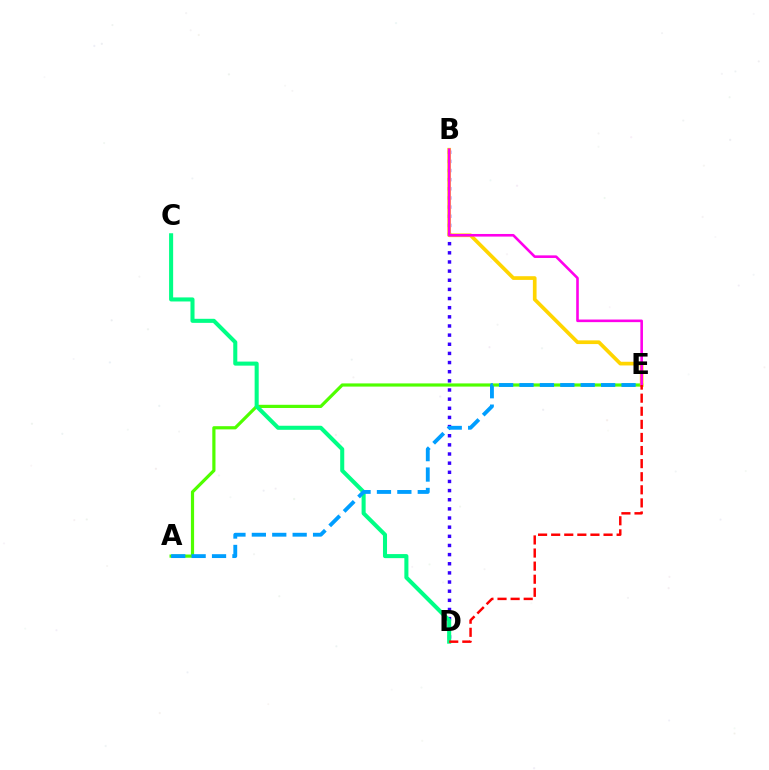{('B', 'D'): [{'color': '#3700ff', 'line_style': 'dotted', 'thickness': 2.48}], ('A', 'E'): [{'color': '#4fff00', 'line_style': 'solid', 'thickness': 2.3}, {'color': '#009eff', 'line_style': 'dashed', 'thickness': 2.77}], ('B', 'E'): [{'color': '#ffd500', 'line_style': 'solid', 'thickness': 2.66}, {'color': '#ff00ed', 'line_style': 'solid', 'thickness': 1.88}], ('C', 'D'): [{'color': '#00ff86', 'line_style': 'solid', 'thickness': 2.92}], ('D', 'E'): [{'color': '#ff0000', 'line_style': 'dashed', 'thickness': 1.78}]}